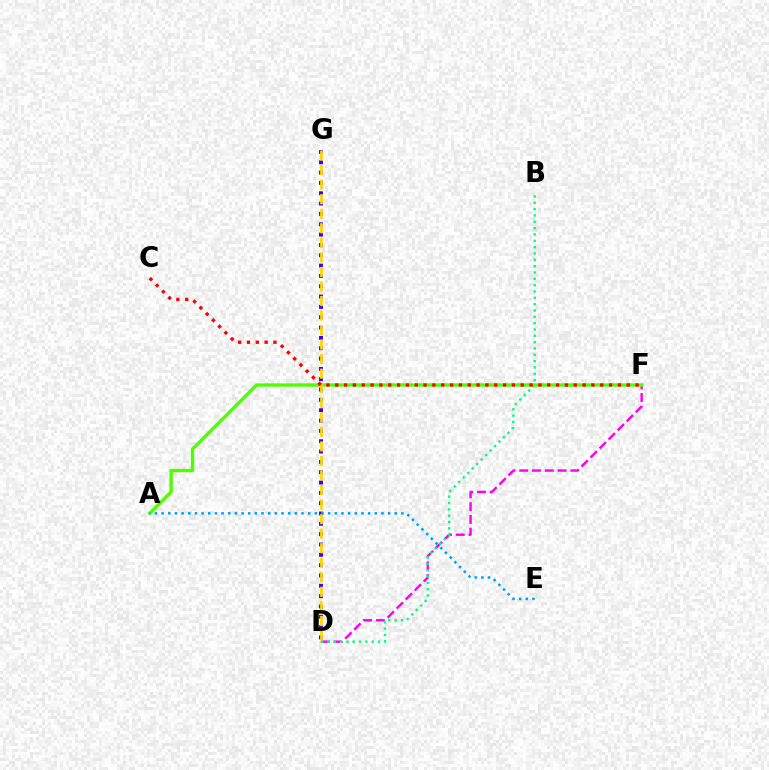{('D', 'G'): [{'color': '#3700ff', 'line_style': 'dotted', 'thickness': 2.81}, {'color': '#ffd500', 'line_style': 'dashed', 'thickness': 1.98}], ('D', 'F'): [{'color': '#ff00ed', 'line_style': 'dashed', 'thickness': 1.74}], ('B', 'D'): [{'color': '#00ff86', 'line_style': 'dotted', 'thickness': 1.72}], ('A', 'F'): [{'color': '#4fff00', 'line_style': 'solid', 'thickness': 2.4}], ('C', 'F'): [{'color': '#ff0000', 'line_style': 'dotted', 'thickness': 2.4}], ('A', 'E'): [{'color': '#009eff', 'line_style': 'dotted', 'thickness': 1.81}]}